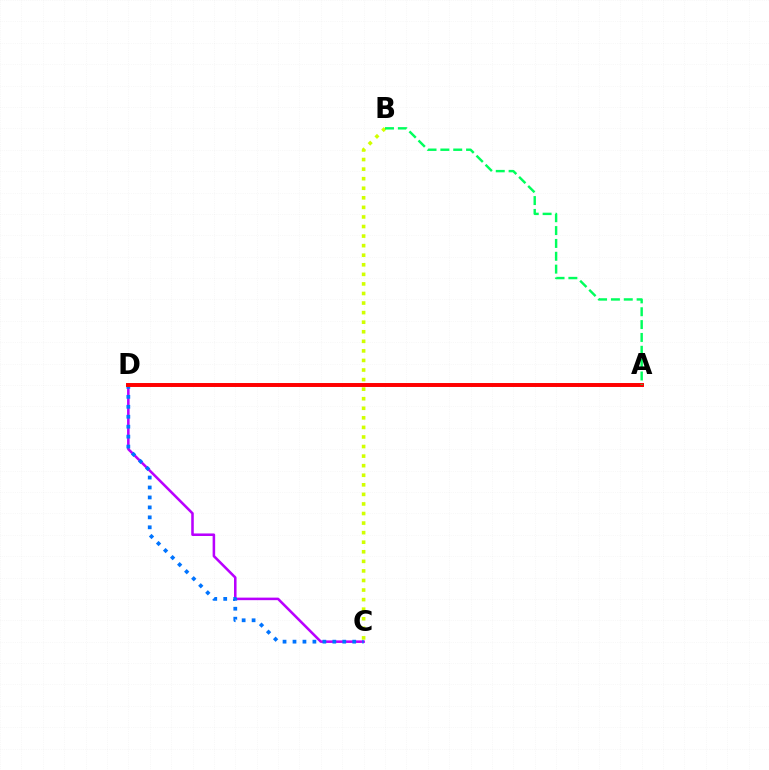{('C', 'D'): [{'color': '#b900ff', 'line_style': 'solid', 'thickness': 1.83}, {'color': '#0074ff', 'line_style': 'dotted', 'thickness': 2.7}], ('A', 'D'): [{'color': '#ff0000', 'line_style': 'solid', 'thickness': 2.84}], ('B', 'C'): [{'color': '#d1ff00', 'line_style': 'dotted', 'thickness': 2.6}], ('A', 'B'): [{'color': '#00ff5c', 'line_style': 'dashed', 'thickness': 1.75}]}